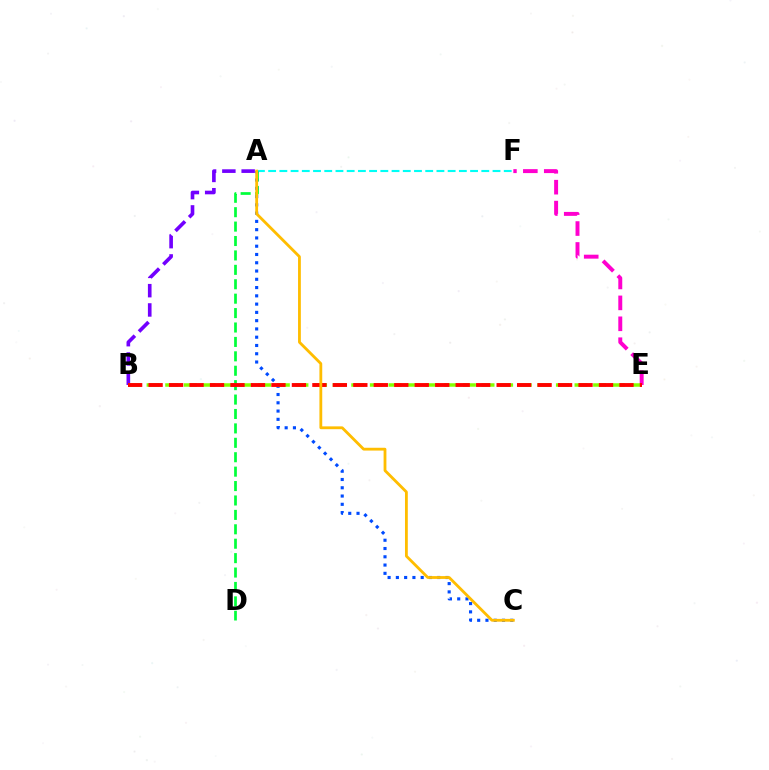{('A', 'F'): [{'color': '#00fff6', 'line_style': 'dashed', 'thickness': 1.52}], ('E', 'F'): [{'color': '#ff00cf', 'line_style': 'dashed', 'thickness': 2.84}], ('A', 'B'): [{'color': '#7200ff', 'line_style': 'dashed', 'thickness': 2.62}], ('A', 'D'): [{'color': '#00ff39', 'line_style': 'dashed', 'thickness': 1.96}], ('A', 'C'): [{'color': '#004bff', 'line_style': 'dotted', 'thickness': 2.25}, {'color': '#ffbd00', 'line_style': 'solid', 'thickness': 2.02}], ('B', 'E'): [{'color': '#84ff00', 'line_style': 'dashed', 'thickness': 2.53}, {'color': '#ff0000', 'line_style': 'dashed', 'thickness': 2.78}]}